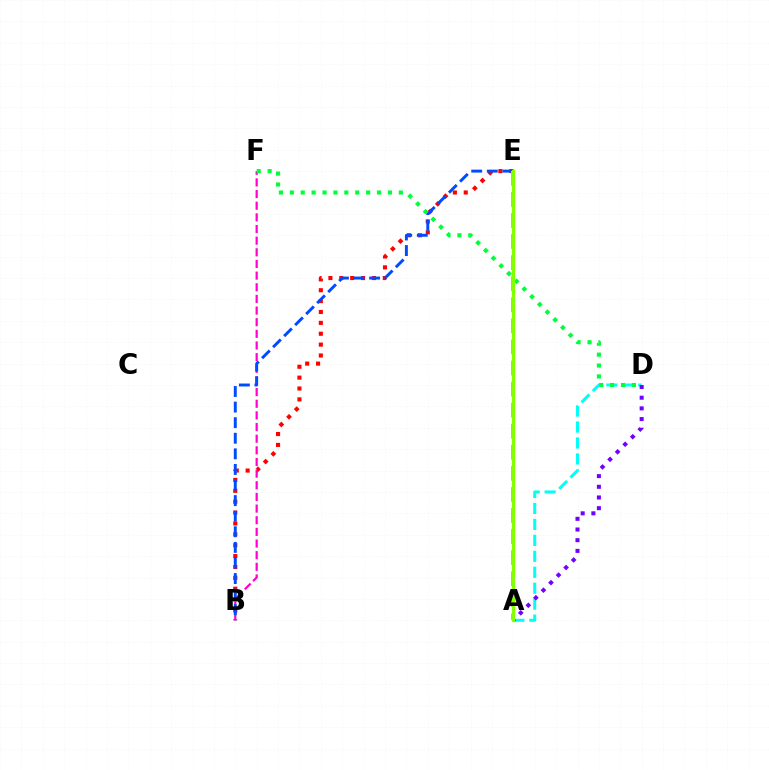{('B', 'E'): [{'color': '#ff0000', 'line_style': 'dotted', 'thickness': 2.96}, {'color': '#004bff', 'line_style': 'dashed', 'thickness': 2.12}], ('B', 'F'): [{'color': '#ff00cf', 'line_style': 'dashed', 'thickness': 1.58}], ('A', 'D'): [{'color': '#00fff6', 'line_style': 'dashed', 'thickness': 2.17}, {'color': '#7200ff', 'line_style': 'dotted', 'thickness': 2.9}], ('A', 'E'): [{'color': '#ffbd00', 'line_style': 'dashed', 'thickness': 2.86}, {'color': '#84ff00', 'line_style': 'solid', 'thickness': 2.35}], ('D', 'F'): [{'color': '#00ff39', 'line_style': 'dotted', 'thickness': 2.96}]}